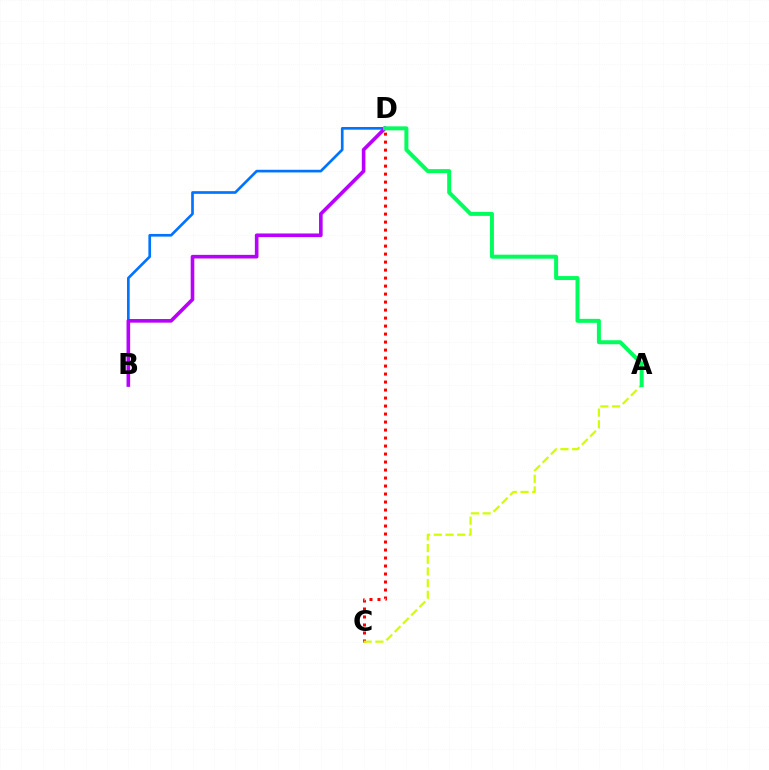{('C', 'D'): [{'color': '#ff0000', 'line_style': 'dotted', 'thickness': 2.17}], ('B', 'D'): [{'color': '#0074ff', 'line_style': 'solid', 'thickness': 1.92}, {'color': '#b900ff', 'line_style': 'solid', 'thickness': 2.61}], ('A', 'C'): [{'color': '#d1ff00', 'line_style': 'dashed', 'thickness': 1.59}], ('A', 'D'): [{'color': '#00ff5c', 'line_style': 'solid', 'thickness': 2.87}]}